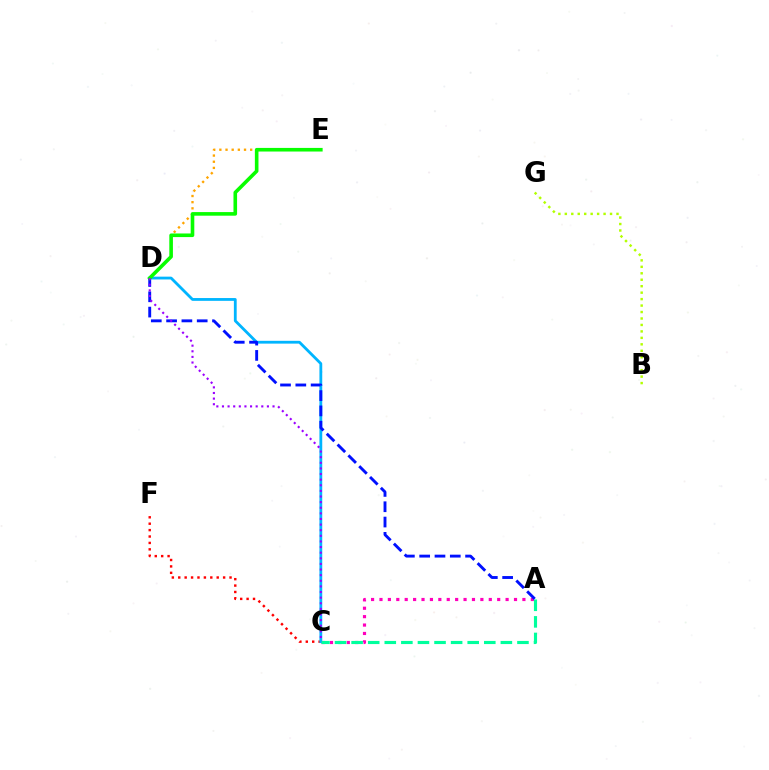{('B', 'G'): [{'color': '#b3ff00', 'line_style': 'dotted', 'thickness': 1.75}], ('A', 'C'): [{'color': '#ff00bd', 'line_style': 'dotted', 'thickness': 2.28}, {'color': '#00ff9d', 'line_style': 'dashed', 'thickness': 2.25}], ('C', 'F'): [{'color': '#ff0000', 'line_style': 'dotted', 'thickness': 1.74}], ('D', 'E'): [{'color': '#ffa500', 'line_style': 'dotted', 'thickness': 1.67}, {'color': '#08ff00', 'line_style': 'solid', 'thickness': 2.6}], ('C', 'D'): [{'color': '#00b5ff', 'line_style': 'solid', 'thickness': 2.02}, {'color': '#9b00ff', 'line_style': 'dotted', 'thickness': 1.53}], ('A', 'D'): [{'color': '#0010ff', 'line_style': 'dashed', 'thickness': 2.08}]}